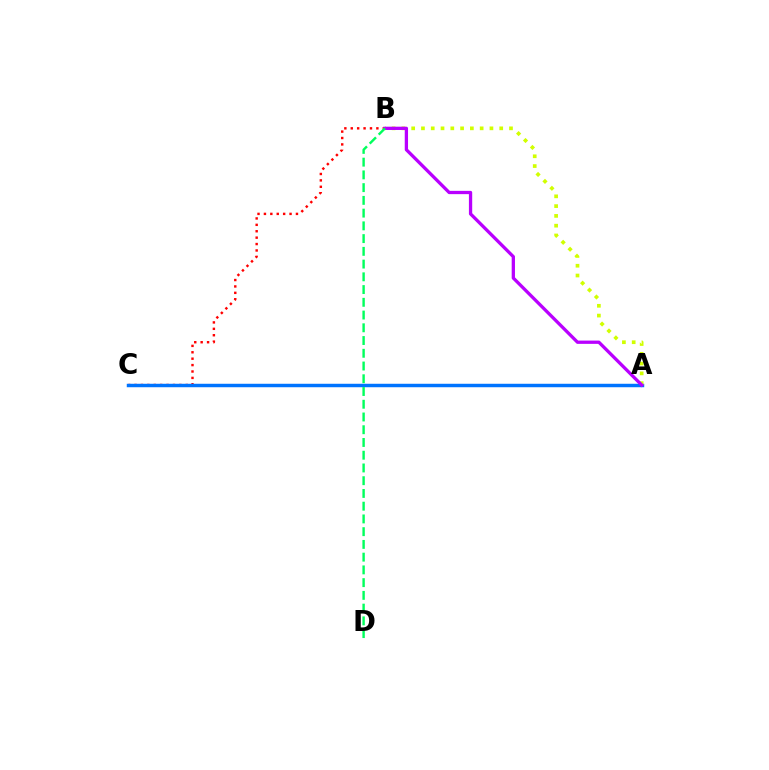{('B', 'C'): [{'color': '#ff0000', 'line_style': 'dotted', 'thickness': 1.74}], ('A', 'C'): [{'color': '#0074ff', 'line_style': 'solid', 'thickness': 2.49}], ('A', 'B'): [{'color': '#d1ff00', 'line_style': 'dotted', 'thickness': 2.66}, {'color': '#b900ff', 'line_style': 'solid', 'thickness': 2.37}], ('B', 'D'): [{'color': '#00ff5c', 'line_style': 'dashed', 'thickness': 1.73}]}